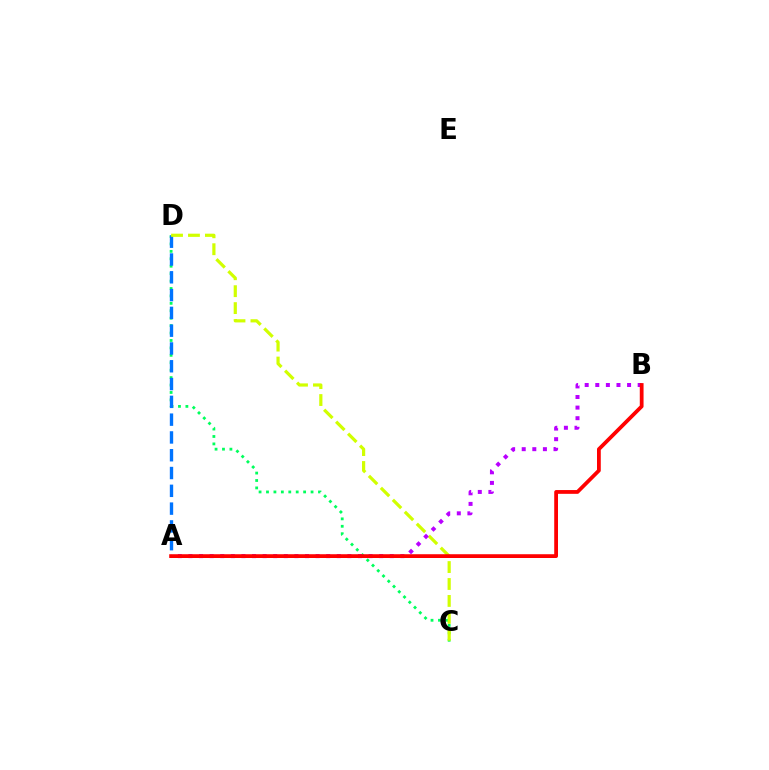{('C', 'D'): [{'color': '#00ff5c', 'line_style': 'dotted', 'thickness': 2.02}, {'color': '#d1ff00', 'line_style': 'dashed', 'thickness': 2.3}], ('A', 'D'): [{'color': '#0074ff', 'line_style': 'dashed', 'thickness': 2.42}], ('A', 'B'): [{'color': '#b900ff', 'line_style': 'dotted', 'thickness': 2.88}, {'color': '#ff0000', 'line_style': 'solid', 'thickness': 2.72}]}